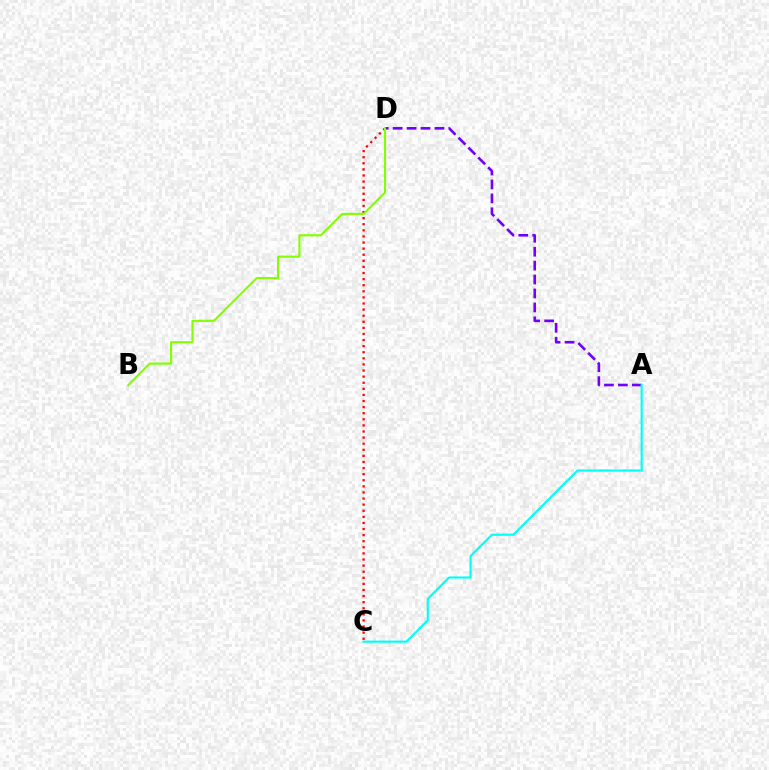{('A', 'D'): [{'color': '#7200ff', 'line_style': 'dashed', 'thickness': 1.89}], ('A', 'C'): [{'color': '#00fff6', 'line_style': 'solid', 'thickness': 1.54}], ('C', 'D'): [{'color': '#ff0000', 'line_style': 'dotted', 'thickness': 1.66}], ('B', 'D'): [{'color': '#84ff00', 'line_style': 'solid', 'thickness': 1.54}]}